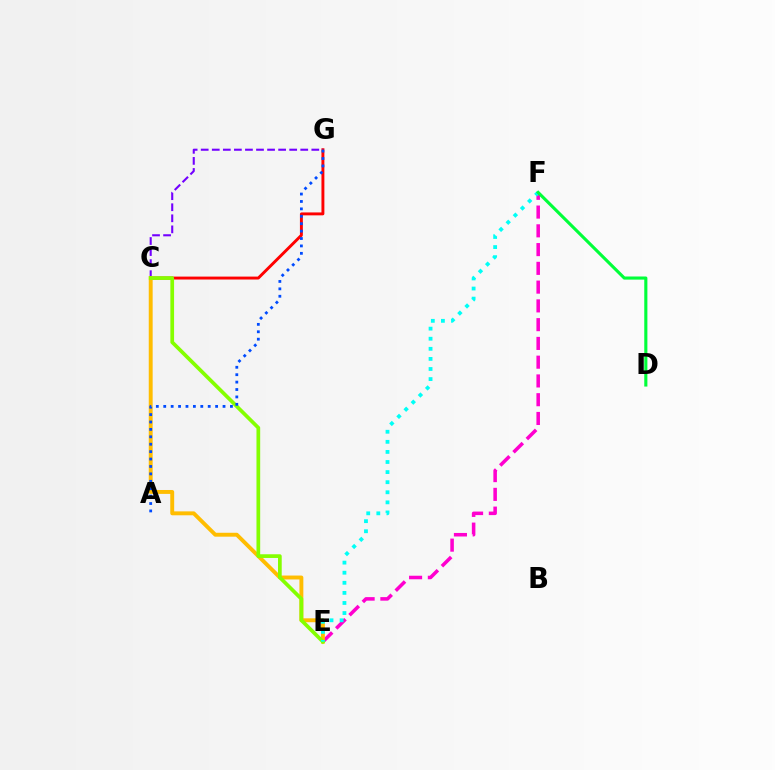{('E', 'F'): [{'color': '#ff00cf', 'line_style': 'dashed', 'thickness': 2.55}, {'color': '#00fff6', 'line_style': 'dotted', 'thickness': 2.74}], ('C', 'G'): [{'color': '#ff0000', 'line_style': 'solid', 'thickness': 2.1}, {'color': '#7200ff', 'line_style': 'dashed', 'thickness': 1.5}], ('C', 'E'): [{'color': '#ffbd00', 'line_style': 'solid', 'thickness': 2.81}, {'color': '#84ff00', 'line_style': 'solid', 'thickness': 2.67}], ('D', 'F'): [{'color': '#00ff39', 'line_style': 'solid', 'thickness': 2.24}], ('A', 'G'): [{'color': '#004bff', 'line_style': 'dotted', 'thickness': 2.01}]}